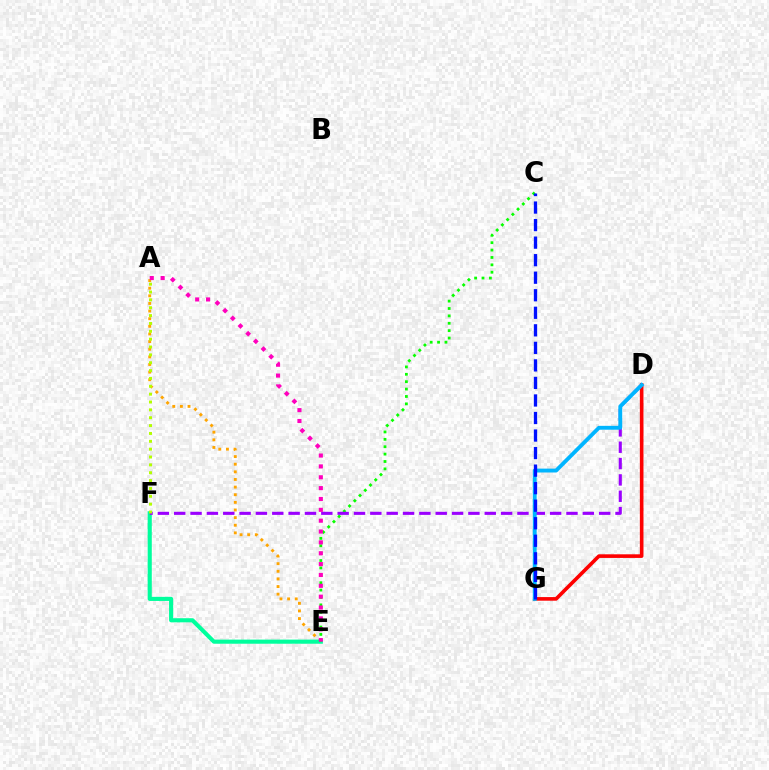{('A', 'E'): [{'color': '#ffa500', 'line_style': 'dotted', 'thickness': 2.07}, {'color': '#ff00bd', 'line_style': 'dotted', 'thickness': 2.95}], ('D', 'G'): [{'color': '#ff0000', 'line_style': 'solid', 'thickness': 2.61}, {'color': '#00b5ff', 'line_style': 'solid', 'thickness': 2.79}], ('E', 'F'): [{'color': '#00ff9d', 'line_style': 'solid', 'thickness': 2.97}], ('C', 'E'): [{'color': '#08ff00', 'line_style': 'dotted', 'thickness': 2.01}], ('D', 'F'): [{'color': '#9b00ff', 'line_style': 'dashed', 'thickness': 2.22}], ('C', 'G'): [{'color': '#0010ff', 'line_style': 'dashed', 'thickness': 2.38}], ('A', 'F'): [{'color': '#b3ff00', 'line_style': 'dotted', 'thickness': 2.13}]}